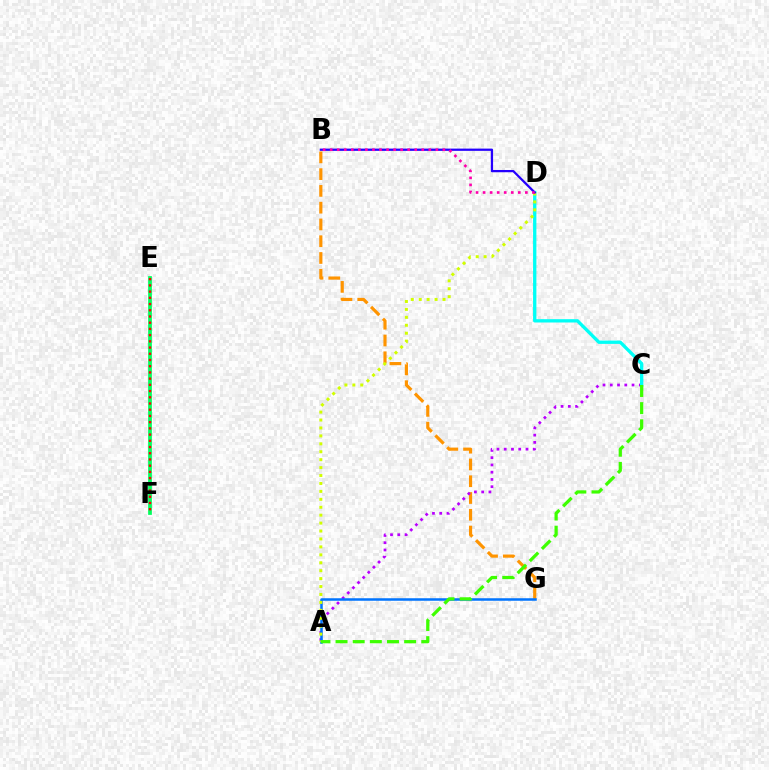{('B', 'G'): [{'color': '#ff9400', 'line_style': 'dashed', 'thickness': 2.28}], ('A', 'C'): [{'color': '#b900ff', 'line_style': 'dotted', 'thickness': 1.97}, {'color': '#3dff00', 'line_style': 'dashed', 'thickness': 2.33}], ('E', 'F'): [{'color': '#00ff5c', 'line_style': 'solid', 'thickness': 2.68}, {'color': '#ff0000', 'line_style': 'dotted', 'thickness': 1.69}], ('A', 'G'): [{'color': '#0074ff', 'line_style': 'solid', 'thickness': 1.81}], ('C', 'D'): [{'color': '#00fff6', 'line_style': 'solid', 'thickness': 2.39}], ('A', 'D'): [{'color': '#d1ff00', 'line_style': 'dotted', 'thickness': 2.15}], ('B', 'D'): [{'color': '#2500ff', 'line_style': 'solid', 'thickness': 1.62}, {'color': '#ff00ac', 'line_style': 'dotted', 'thickness': 1.91}]}